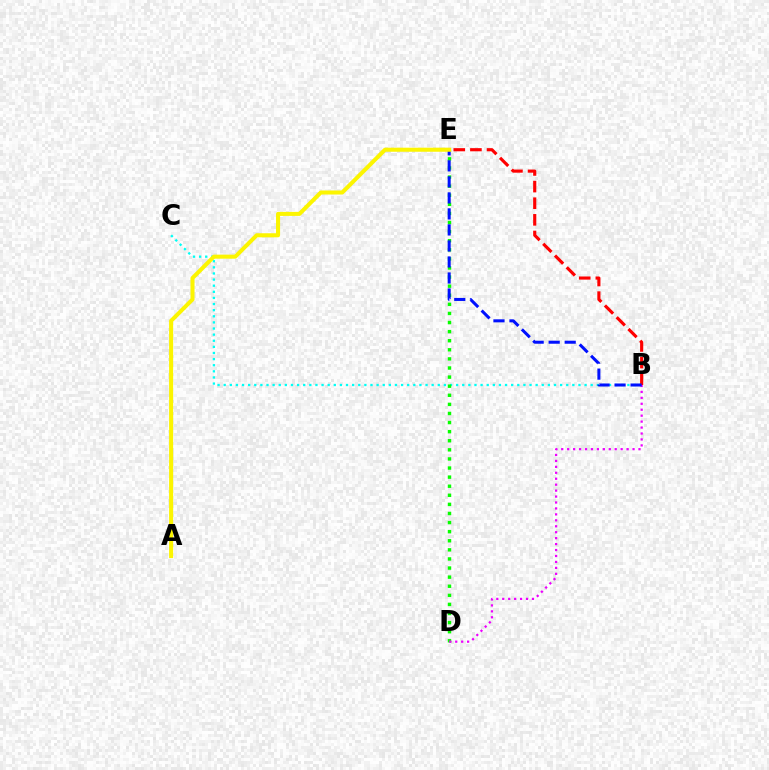{('B', 'C'): [{'color': '#00fff6', 'line_style': 'dotted', 'thickness': 1.66}], ('D', 'E'): [{'color': '#08ff00', 'line_style': 'dotted', 'thickness': 2.47}], ('B', 'D'): [{'color': '#ee00ff', 'line_style': 'dotted', 'thickness': 1.62}], ('B', 'E'): [{'color': '#ff0000', 'line_style': 'dashed', 'thickness': 2.26}, {'color': '#0010ff', 'line_style': 'dashed', 'thickness': 2.18}], ('A', 'E'): [{'color': '#fcf500', 'line_style': 'solid', 'thickness': 2.92}]}